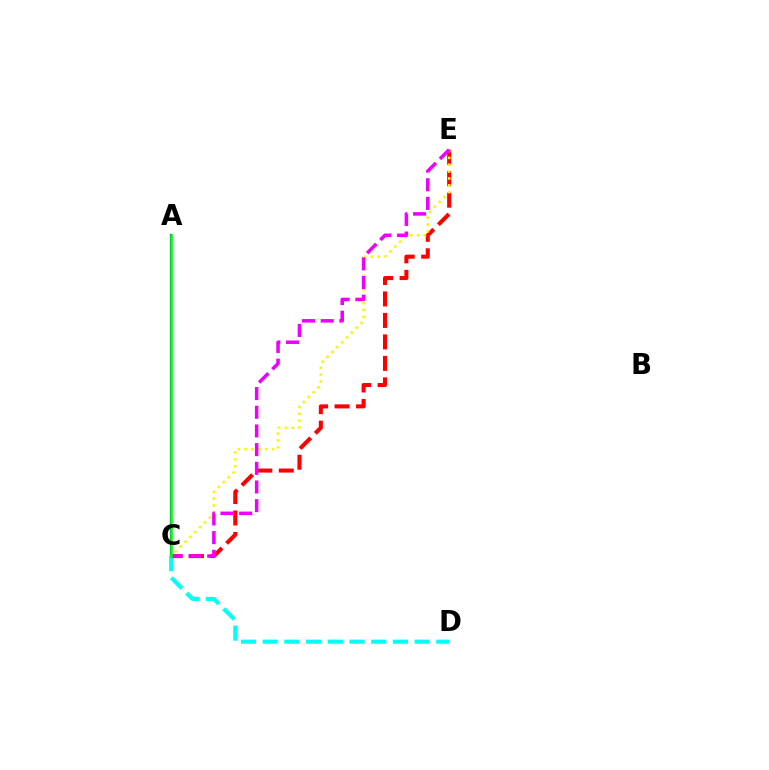{('A', 'C'): [{'color': '#0010ff', 'line_style': 'solid', 'thickness': 1.6}, {'color': '#08ff00', 'line_style': 'solid', 'thickness': 1.86}], ('C', 'D'): [{'color': '#00fff6', 'line_style': 'dashed', 'thickness': 2.95}], ('C', 'E'): [{'color': '#ff0000', 'line_style': 'dashed', 'thickness': 2.92}, {'color': '#fcf500', 'line_style': 'dotted', 'thickness': 1.86}, {'color': '#ee00ff', 'line_style': 'dashed', 'thickness': 2.54}]}